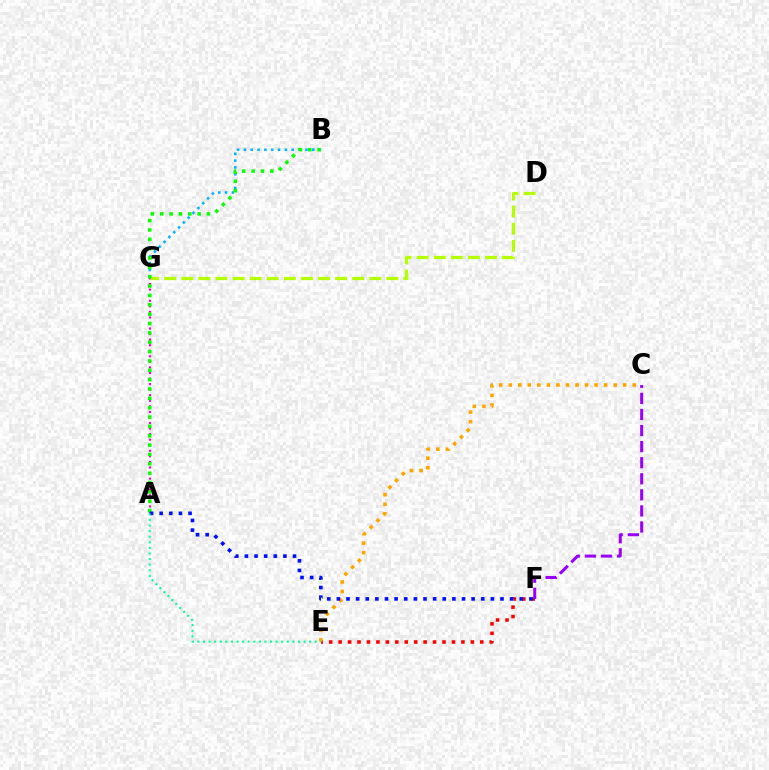{('A', 'G'): [{'color': '#ff00bd', 'line_style': 'dotted', 'thickness': 1.51}], ('B', 'G'): [{'color': '#00b5ff', 'line_style': 'dotted', 'thickness': 1.86}], ('D', 'G'): [{'color': '#b3ff00', 'line_style': 'dashed', 'thickness': 2.32}], ('E', 'F'): [{'color': '#ff0000', 'line_style': 'dotted', 'thickness': 2.57}], ('A', 'B'): [{'color': '#08ff00', 'line_style': 'dotted', 'thickness': 2.54}], ('C', 'E'): [{'color': '#ffa500', 'line_style': 'dotted', 'thickness': 2.59}], ('A', 'F'): [{'color': '#0010ff', 'line_style': 'dotted', 'thickness': 2.61}], ('C', 'F'): [{'color': '#9b00ff', 'line_style': 'dashed', 'thickness': 2.18}], ('A', 'E'): [{'color': '#00ff9d', 'line_style': 'dotted', 'thickness': 1.52}]}